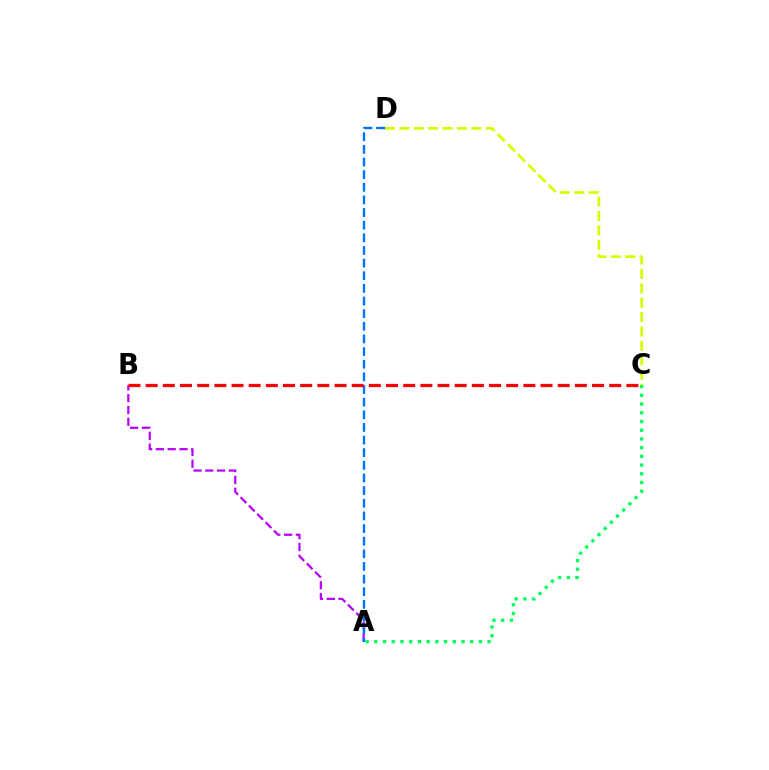{('A', 'B'): [{'color': '#b900ff', 'line_style': 'dashed', 'thickness': 1.6}], ('A', 'D'): [{'color': '#0074ff', 'line_style': 'dashed', 'thickness': 1.72}], ('A', 'C'): [{'color': '#00ff5c', 'line_style': 'dotted', 'thickness': 2.37}], ('C', 'D'): [{'color': '#d1ff00', 'line_style': 'dashed', 'thickness': 1.95}], ('B', 'C'): [{'color': '#ff0000', 'line_style': 'dashed', 'thickness': 2.33}]}